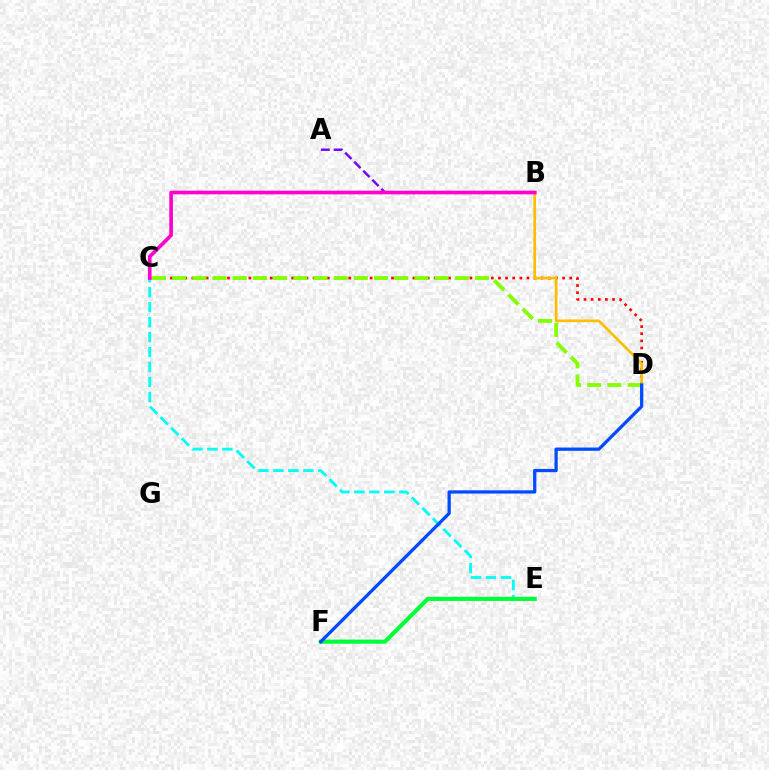{('C', 'D'): [{'color': '#ff0000', 'line_style': 'dotted', 'thickness': 1.94}, {'color': '#84ff00', 'line_style': 'dashed', 'thickness': 2.74}], ('B', 'D'): [{'color': '#ffbd00', 'line_style': 'solid', 'thickness': 1.95}], ('A', 'B'): [{'color': '#7200ff', 'line_style': 'dashed', 'thickness': 1.74}], ('C', 'E'): [{'color': '#00fff6', 'line_style': 'dashed', 'thickness': 2.03}], ('E', 'F'): [{'color': '#00ff39', 'line_style': 'solid', 'thickness': 2.97}], ('D', 'F'): [{'color': '#004bff', 'line_style': 'solid', 'thickness': 2.35}], ('B', 'C'): [{'color': '#ff00cf', 'line_style': 'solid', 'thickness': 2.65}]}